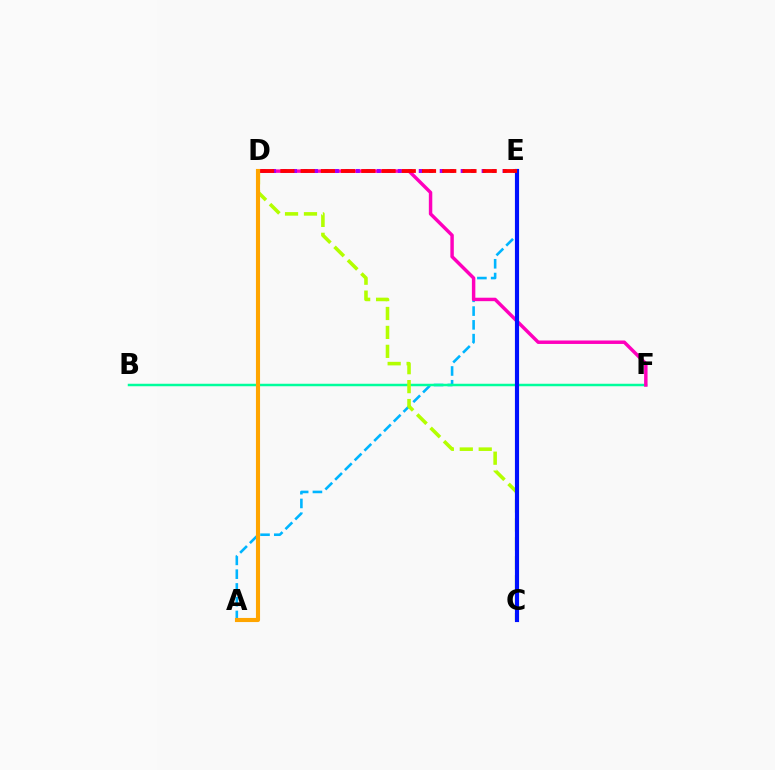{('A', 'E'): [{'color': '#00b5ff', 'line_style': 'dashed', 'thickness': 1.87}], ('C', 'E'): [{'color': '#08ff00', 'line_style': 'solid', 'thickness': 1.96}, {'color': '#0010ff', 'line_style': 'solid', 'thickness': 2.98}], ('B', 'F'): [{'color': '#00ff9d', 'line_style': 'solid', 'thickness': 1.79}], ('D', 'F'): [{'color': '#ff00bd', 'line_style': 'solid', 'thickness': 2.48}], ('C', 'D'): [{'color': '#b3ff00', 'line_style': 'dashed', 'thickness': 2.57}], ('D', 'E'): [{'color': '#9b00ff', 'line_style': 'dotted', 'thickness': 2.85}, {'color': '#ff0000', 'line_style': 'dashed', 'thickness': 2.75}], ('A', 'D'): [{'color': '#ffa500', 'line_style': 'solid', 'thickness': 2.96}]}